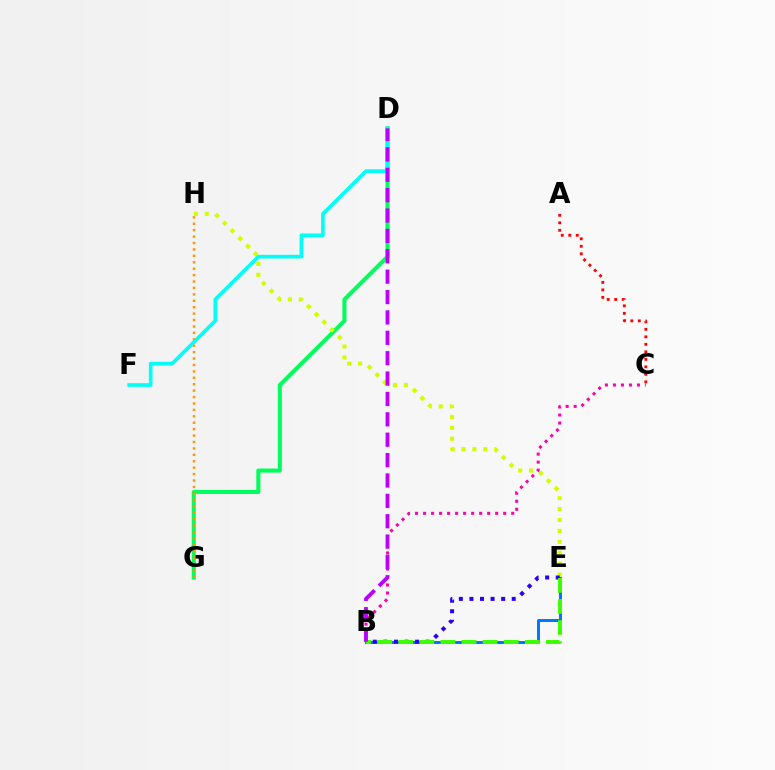{('D', 'G'): [{'color': '#00ff5c', 'line_style': 'solid', 'thickness': 2.92}], ('B', 'C'): [{'color': '#ff00ac', 'line_style': 'dotted', 'thickness': 2.18}], ('B', 'E'): [{'color': '#0074ff', 'line_style': 'solid', 'thickness': 2.11}, {'color': '#2500ff', 'line_style': 'dotted', 'thickness': 2.87}, {'color': '#3dff00', 'line_style': 'dashed', 'thickness': 2.86}], ('E', 'H'): [{'color': '#d1ff00', 'line_style': 'dotted', 'thickness': 2.97}], ('A', 'C'): [{'color': '#ff0000', 'line_style': 'dotted', 'thickness': 2.04}], ('G', 'H'): [{'color': '#ff9400', 'line_style': 'dotted', 'thickness': 1.74}], ('D', 'F'): [{'color': '#00fff6', 'line_style': 'solid', 'thickness': 2.64}], ('B', 'D'): [{'color': '#b900ff', 'line_style': 'dashed', 'thickness': 2.77}]}